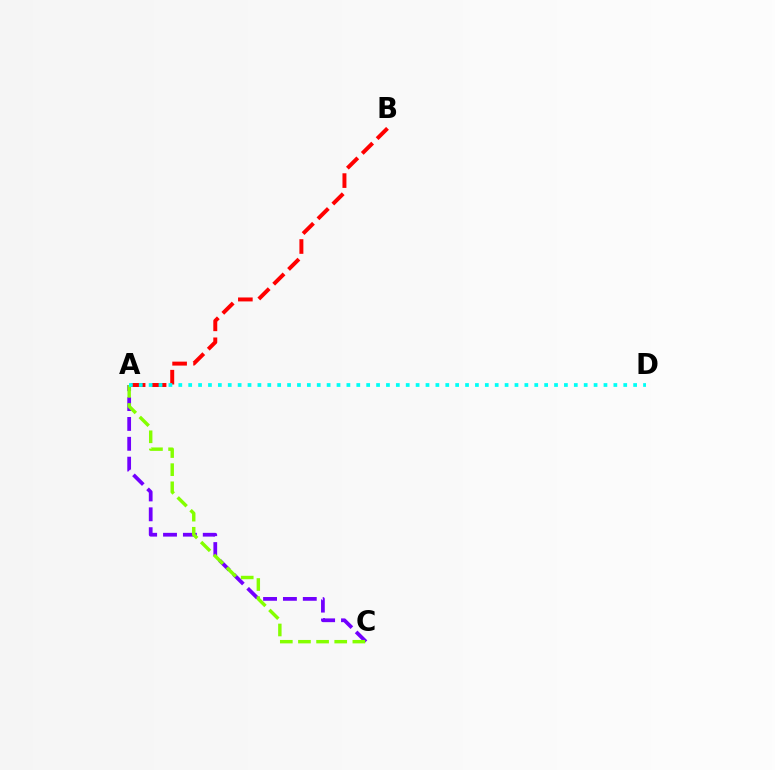{('A', 'C'): [{'color': '#7200ff', 'line_style': 'dashed', 'thickness': 2.7}, {'color': '#84ff00', 'line_style': 'dashed', 'thickness': 2.46}], ('A', 'B'): [{'color': '#ff0000', 'line_style': 'dashed', 'thickness': 2.85}], ('A', 'D'): [{'color': '#00fff6', 'line_style': 'dotted', 'thickness': 2.69}]}